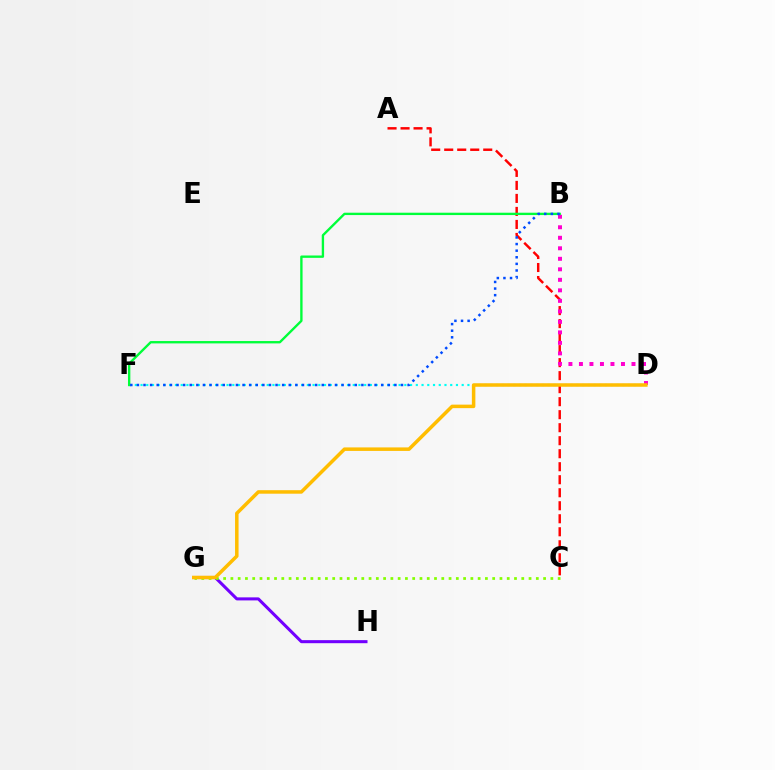{('D', 'F'): [{'color': '#00fff6', 'line_style': 'dotted', 'thickness': 1.56}], ('G', 'H'): [{'color': '#7200ff', 'line_style': 'solid', 'thickness': 2.2}], ('A', 'C'): [{'color': '#ff0000', 'line_style': 'dashed', 'thickness': 1.77}], ('B', 'D'): [{'color': '#ff00cf', 'line_style': 'dotted', 'thickness': 2.86}], ('C', 'G'): [{'color': '#84ff00', 'line_style': 'dotted', 'thickness': 1.98}], ('B', 'F'): [{'color': '#00ff39', 'line_style': 'solid', 'thickness': 1.69}, {'color': '#004bff', 'line_style': 'dotted', 'thickness': 1.79}], ('D', 'G'): [{'color': '#ffbd00', 'line_style': 'solid', 'thickness': 2.53}]}